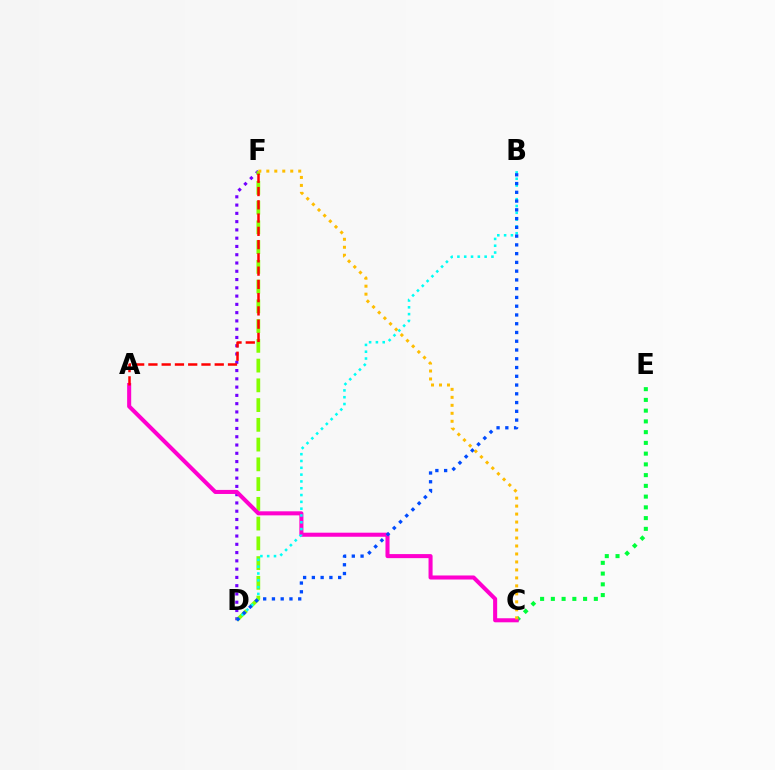{('D', 'F'): [{'color': '#7200ff', 'line_style': 'dotted', 'thickness': 2.25}, {'color': '#84ff00', 'line_style': 'dashed', 'thickness': 2.68}], ('C', 'E'): [{'color': '#00ff39', 'line_style': 'dotted', 'thickness': 2.92}], ('A', 'C'): [{'color': '#ff00cf', 'line_style': 'solid', 'thickness': 2.92}], ('C', 'F'): [{'color': '#ffbd00', 'line_style': 'dotted', 'thickness': 2.17}], ('B', 'D'): [{'color': '#00fff6', 'line_style': 'dotted', 'thickness': 1.85}, {'color': '#004bff', 'line_style': 'dotted', 'thickness': 2.38}], ('A', 'F'): [{'color': '#ff0000', 'line_style': 'dashed', 'thickness': 1.8}]}